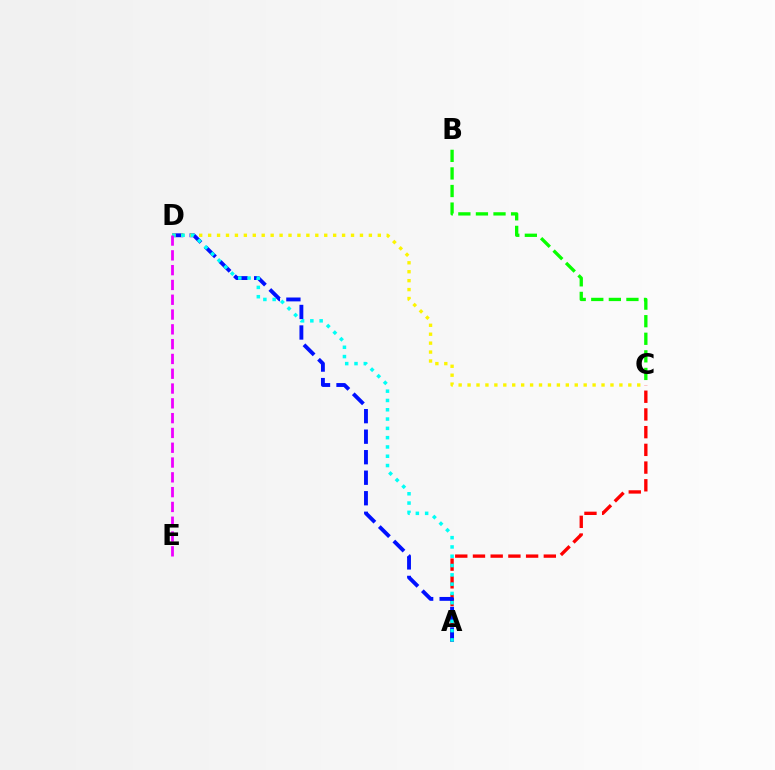{('A', 'C'): [{'color': '#ff0000', 'line_style': 'dashed', 'thickness': 2.41}], ('B', 'C'): [{'color': '#08ff00', 'line_style': 'dashed', 'thickness': 2.39}], ('A', 'D'): [{'color': '#0010ff', 'line_style': 'dashed', 'thickness': 2.79}, {'color': '#00fff6', 'line_style': 'dotted', 'thickness': 2.53}], ('C', 'D'): [{'color': '#fcf500', 'line_style': 'dotted', 'thickness': 2.43}], ('D', 'E'): [{'color': '#ee00ff', 'line_style': 'dashed', 'thickness': 2.01}]}